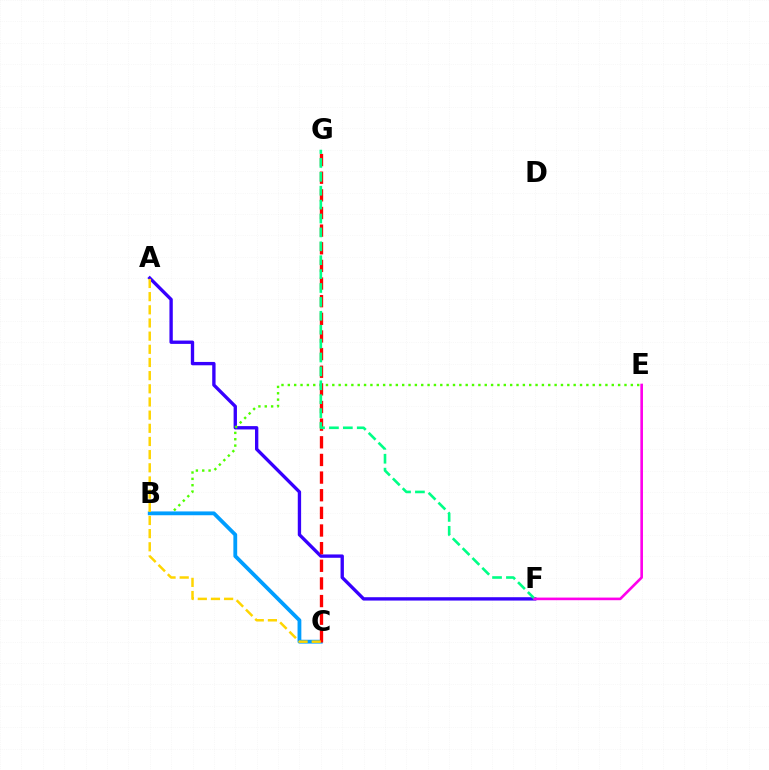{('A', 'F'): [{'color': '#3700ff', 'line_style': 'solid', 'thickness': 2.41}], ('B', 'E'): [{'color': '#4fff00', 'line_style': 'dotted', 'thickness': 1.73}], ('B', 'C'): [{'color': '#009eff', 'line_style': 'solid', 'thickness': 2.74}], ('C', 'G'): [{'color': '#ff0000', 'line_style': 'dashed', 'thickness': 2.4}], ('A', 'C'): [{'color': '#ffd500', 'line_style': 'dashed', 'thickness': 1.79}], ('F', 'G'): [{'color': '#00ff86', 'line_style': 'dashed', 'thickness': 1.89}], ('E', 'F'): [{'color': '#ff00ed', 'line_style': 'solid', 'thickness': 1.89}]}